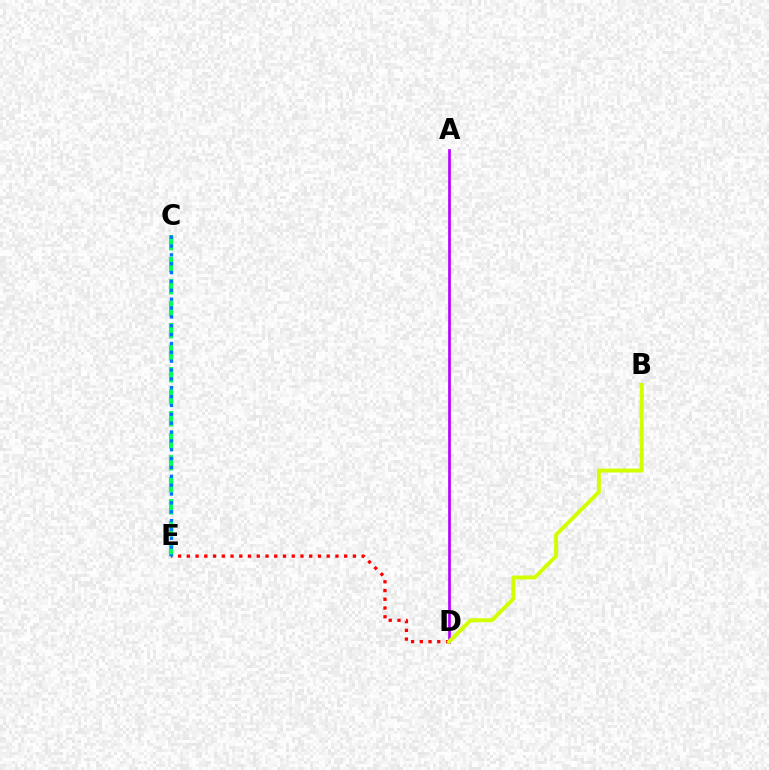{('D', 'E'): [{'color': '#ff0000', 'line_style': 'dotted', 'thickness': 2.38}], ('A', 'D'): [{'color': '#b900ff', 'line_style': 'solid', 'thickness': 1.94}], ('B', 'D'): [{'color': '#d1ff00', 'line_style': 'solid', 'thickness': 2.85}], ('C', 'E'): [{'color': '#00ff5c', 'line_style': 'dashed', 'thickness': 2.99}, {'color': '#0074ff', 'line_style': 'dotted', 'thickness': 2.41}]}